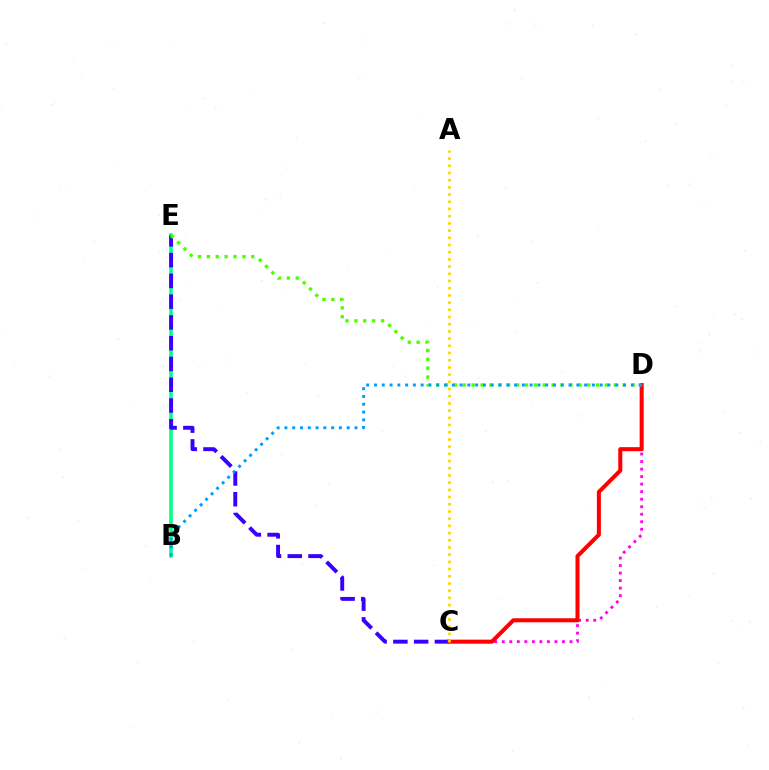{('C', 'D'): [{'color': '#ff00ed', 'line_style': 'dotted', 'thickness': 2.04}, {'color': '#ff0000', 'line_style': 'solid', 'thickness': 2.9}], ('B', 'E'): [{'color': '#00ff86', 'line_style': 'solid', 'thickness': 2.56}], ('C', 'E'): [{'color': '#3700ff', 'line_style': 'dashed', 'thickness': 2.82}], ('A', 'C'): [{'color': '#ffd500', 'line_style': 'dotted', 'thickness': 1.96}], ('D', 'E'): [{'color': '#4fff00', 'line_style': 'dotted', 'thickness': 2.41}], ('B', 'D'): [{'color': '#009eff', 'line_style': 'dotted', 'thickness': 2.11}]}